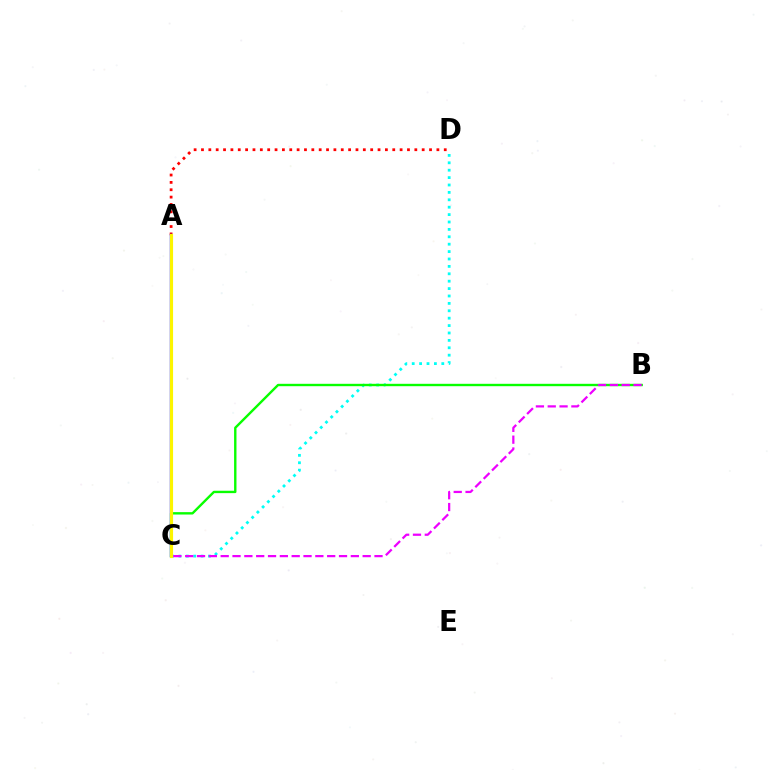{('C', 'D'): [{'color': '#00fff6', 'line_style': 'dotted', 'thickness': 2.01}], ('A', 'D'): [{'color': '#ff0000', 'line_style': 'dotted', 'thickness': 2.0}], ('A', 'C'): [{'color': '#0010ff', 'line_style': 'solid', 'thickness': 1.71}, {'color': '#fcf500', 'line_style': 'solid', 'thickness': 2.26}], ('B', 'C'): [{'color': '#08ff00', 'line_style': 'solid', 'thickness': 1.72}, {'color': '#ee00ff', 'line_style': 'dashed', 'thickness': 1.61}]}